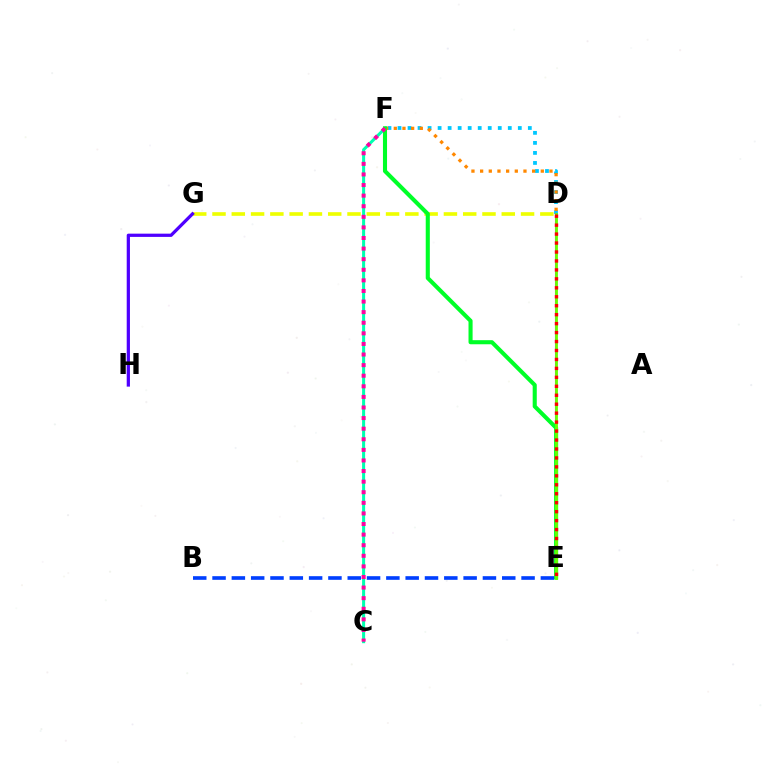{('D', 'F'): [{'color': '#00c7ff', 'line_style': 'dotted', 'thickness': 2.72}, {'color': '#ff8800', 'line_style': 'dotted', 'thickness': 2.36}], ('D', 'G'): [{'color': '#eeff00', 'line_style': 'dashed', 'thickness': 2.62}], ('D', 'E'): [{'color': '#d600ff', 'line_style': 'solid', 'thickness': 1.52}, {'color': '#66ff00', 'line_style': 'solid', 'thickness': 2.05}, {'color': '#ff0000', 'line_style': 'dotted', 'thickness': 2.43}], ('C', 'F'): [{'color': '#00ffaf', 'line_style': 'solid', 'thickness': 2.19}, {'color': '#ff00a0', 'line_style': 'dotted', 'thickness': 2.88}], ('G', 'H'): [{'color': '#4f00ff', 'line_style': 'solid', 'thickness': 2.33}], ('E', 'F'): [{'color': '#00ff27', 'line_style': 'solid', 'thickness': 2.94}], ('B', 'E'): [{'color': '#003fff', 'line_style': 'dashed', 'thickness': 2.62}]}